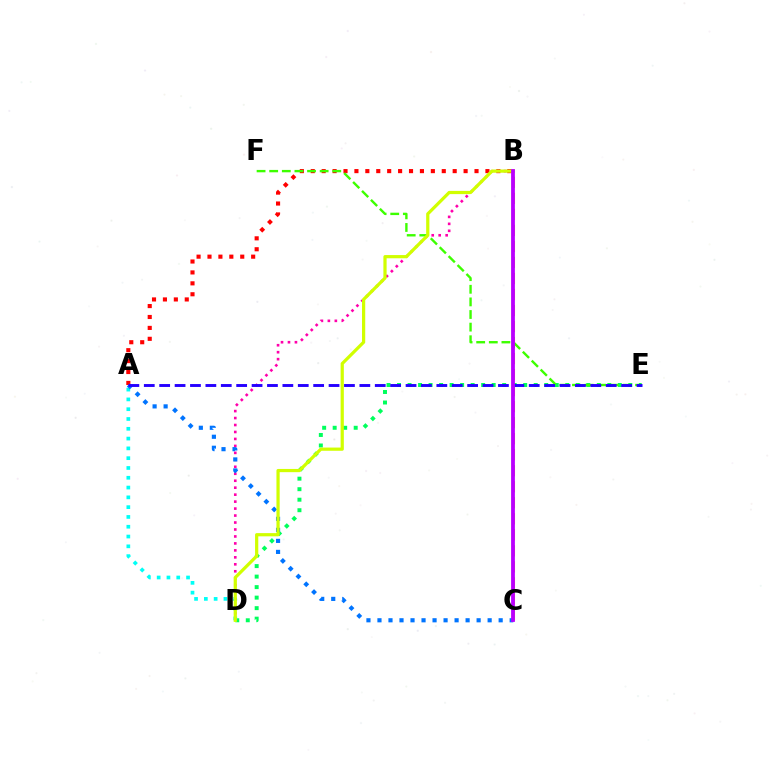{('A', 'B'): [{'color': '#ff0000', 'line_style': 'dotted', 'thickness': 2.97}], ('B', 'C'): [{'color': '#ff9400', 'line_style': 'dashed', 'thickness': 2.18}, {'color': '#b900ff', 'line_style': 'solid', 'thickness': 2.73}], ('D', 'E'): [{'color': '#00ff5c', 'line_style': 'dotted', 'thickness': 2.86}], ('A', 'D'): [{'color': '#00fff6', 'line_style': 'dotted', 'thickness': 2.66}], ('B', 'D'): [{'color': '#ff00ac', 'line_style': 'dotted', 'thickness': 1.89}, {'color': '#d1ff00', 'line_style': 'solid', 'thickness': 2.32}], ('A', 'C'): [{'color': '#0074ff', 'line_style': 'dotted', 'thickness': 2.99}], ('E', 'F'): [{'color': '#3dff00', 'line_style': 'dashed', 'thickness': 1.71}], ('A', 'E'): [{'color': '#2500ff', 'line_style': 'dashed', 'thickness': 2.09}]}